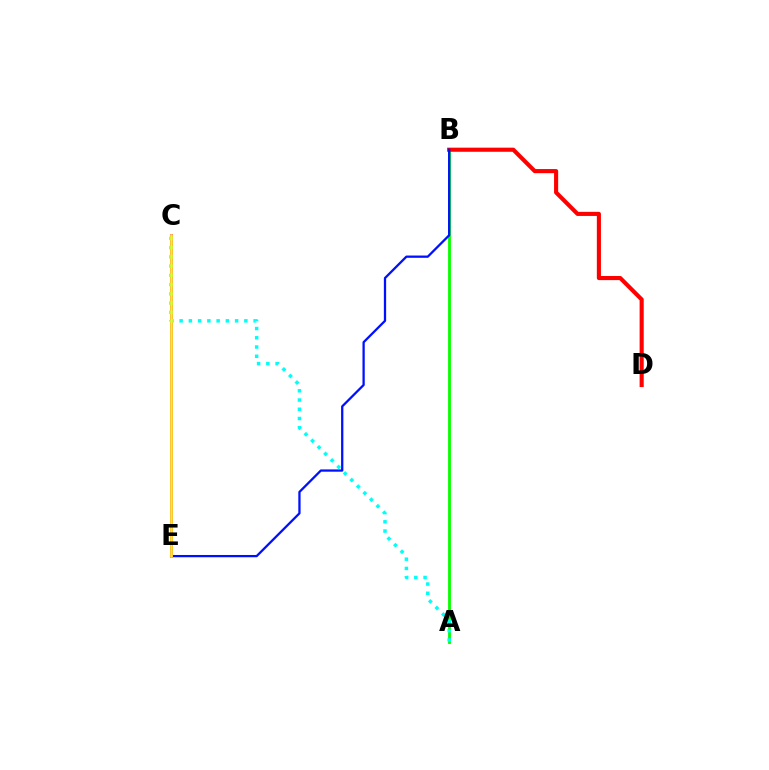{('A', 'B'): [{'color': '#08ff00', 'line_style': 'solid', 'thickness': 2.04}], ('B', 'D'): [{'color': '#ff0000', 'line_style': 'solid', 'thickness': 2.96}], ('B', 'E'): [{'color': '#0010ff', 'line_style': 'solid', 'thickness': 1.64}], ('C', 'E'): [{'color': '#ee00ff', 'line_style': 'solid', 'thickness': 2.15}, {'color': '#fcf500', 'line_style': 'solid', 'thickness': 1.89}], ('A', 'C'): [{'color': '#00fff6', 'line_style': 'dotted', 'thickness': 2.51}]}